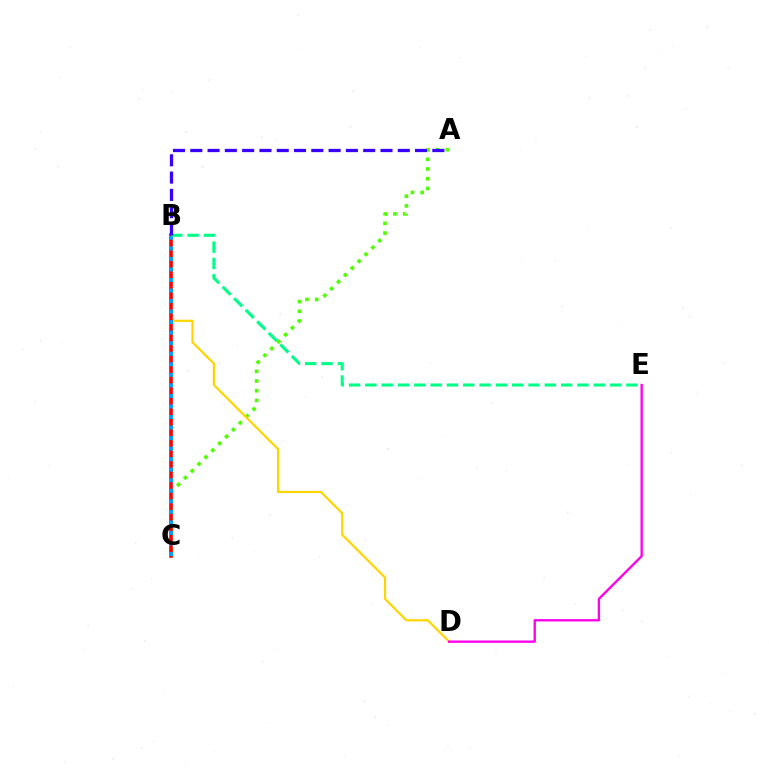{('A', 'C'): [{'color': '#4fff00', 'line_style': 'dotted', 'thickness': 2.64}], ('B', 'D'): [{'color': '#ffd500', 'line_style': 'solid', 'thickness': 1.59}], ('B', 'C'): [{'color': '#ff0000', 'line_style': 'solid', 'thickness': 2.58}, {'color': '#009eff', 'line_style': 'dotted', 'thickness': 2.86}], ('B', 'E'): [{'color': '#00ff86', 'line_style': 'dashed', 'thickness': 2.22}], ('A', 'B'): [{'color': '#3700ff', 'line_style': 'dashed', 'thickness': 2.35}], ('D', 'E'): [{'color': '#ff00ed', 'line_style': 'solid', 'thickness': 1.7}]}